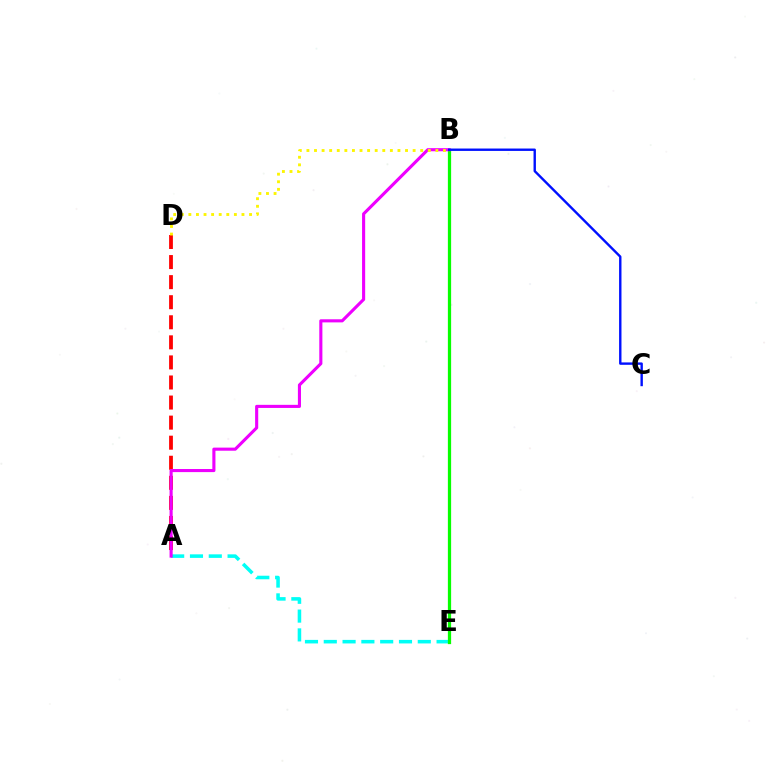{('A', 'E'): [{'color': '#00fff6', 'line_style': 'dashed', 'thickness': 2.55}], ('B', 'E'): [{'color': '#08ff00', 'line_style': 'solid', 'thickness': 2.34}], ('A', 'D'): [{'color': '#ff0000', 'line_style': 'dashed', 'thickness': 2.73}], ('A', 'B'): [{'color': '#ee00ff', 'line_style': 'solid', 'thickness': 2.23}], ('B', 'C'): [{'color': '#0010ff', 'line_style': 'solid', 'thickness': 1.72}], ('B', 'D'): [{'color': '#fcf500', 'line_style': 'dotted', 'thickness': 2.06}]}